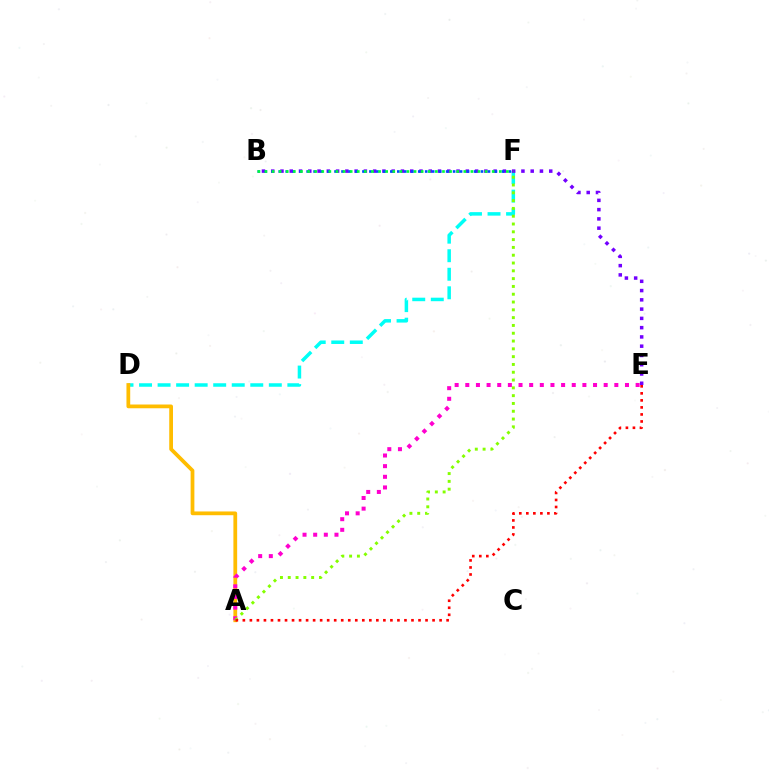{('D', 'F'): [{'color': '#00fff6', 'line_style': 'dashed', 'thickness': 2.52}], ('B', 'E'): [{'color': '#7200ff', 'line_style': 'dotted', 'thickness': 2.52}], ('A', 'D'): [{'color': '#ffbd00', 'line_style': 'solid', 'thickness': 2.7}], ('A', 'E'): [{'color': '#ff00cf', 'line_style': 'dotted', 'thickness': 2.89}, {'color': '#ff0000', 'line_style': 'dotted', 'thickness': 1.91}], ('B', 'F'): [{'color': '#004bff', 'line_style': 'dotted', 'thickness': 1.9}, {'color': '#00ff39', 'line_style': 'dotted', 'thickness': 1.93}], ('A', 'F'): [{'color': '#84ff00', 'line_style': 'dotted', 'thickness': 2.12}]}